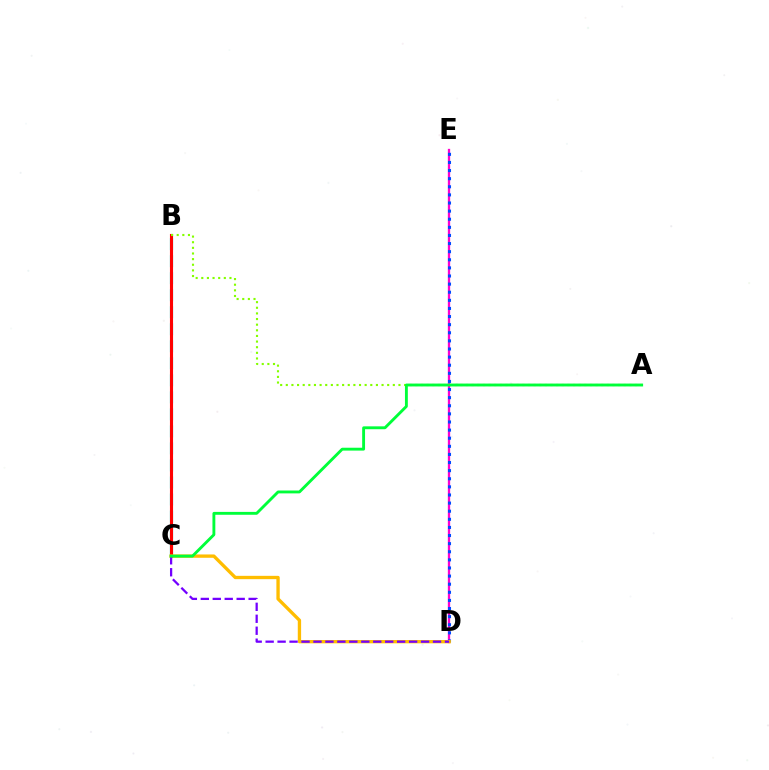{('B', 'C'): [{'color': '#00fff6', 'line_style': 'dashed', 'thickness': 2.31}, {'color': '#ff0000', 'line_style': 'solid', 'thickness': 2.24}], ('D', 'E'): [{'color': '#ff00cf', 'line_style': 'solid', 'thickness': 1.65}, {'color': '#004bff', 'line_style': 'dotted', 'thickness': 2.2}], ('C', 'D'): [{'color': '#ffbd00', 'line_style': 'solid', 'thickness': 2.4}, {'color': '#7200ff', 'line_style': 'dashed', 'thickness': 1.62}], ('A', 'B'): [{'color': '#84ff00', 'line_style': 'dotted', 'thickness': 1.53}], ('A', 'C'): [{'color': '#00ff39', 'line_style': 'solid', 'thickness': 2.07}]}